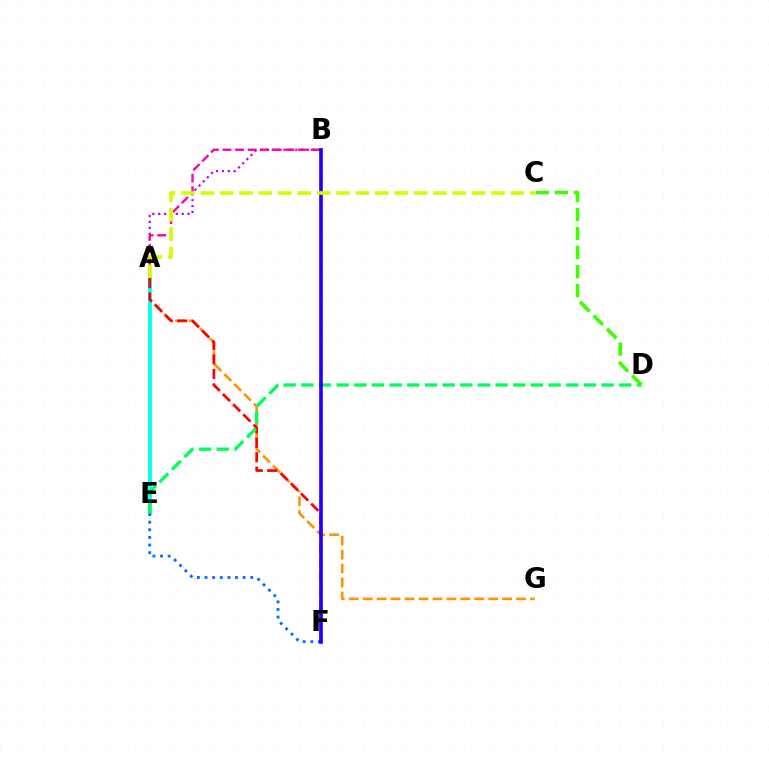{('A', 'B'): [{'color': '#b900ff', 'line_style': 'dotted', 'thickness': 1.59}, {'color': '#ff00ac', 'line_style': 'dashed', 'thickness': 1.71}], ('A', 'G'): [{'color': '#ff9400', 'line_style': 'dashed', 'thickness': 1.89}], ('A', 'E'): [{'color': '#00fff6', 'line_style': 'solid', 'thickness': 2.75}], ('A', 'F'): [{'color': '#ff0000', 'line_style': 'dashed', 'thickness': 1.96}], ('E', 'F'): [{'color': '#0074ff', 'line_style': 'dotted', 'thickness': 2.07}], ('D', 'E'): [{'color': '#00ff5c', 'line_style': 'dashed', 'thickness': 2.4}], ('B', 'F'): [{'color': '#2500ff', 'line_style': 'solid', 'thickness': 2.63}], ('A', 'C'): [{'color': '#d1ff00', 'line_style': 'dashed', 'thickness': 2.63}], ('C', 'D'): [{'color': '#3dff00', 'line_style': 'dashed', 'thickness': 2.59}]}